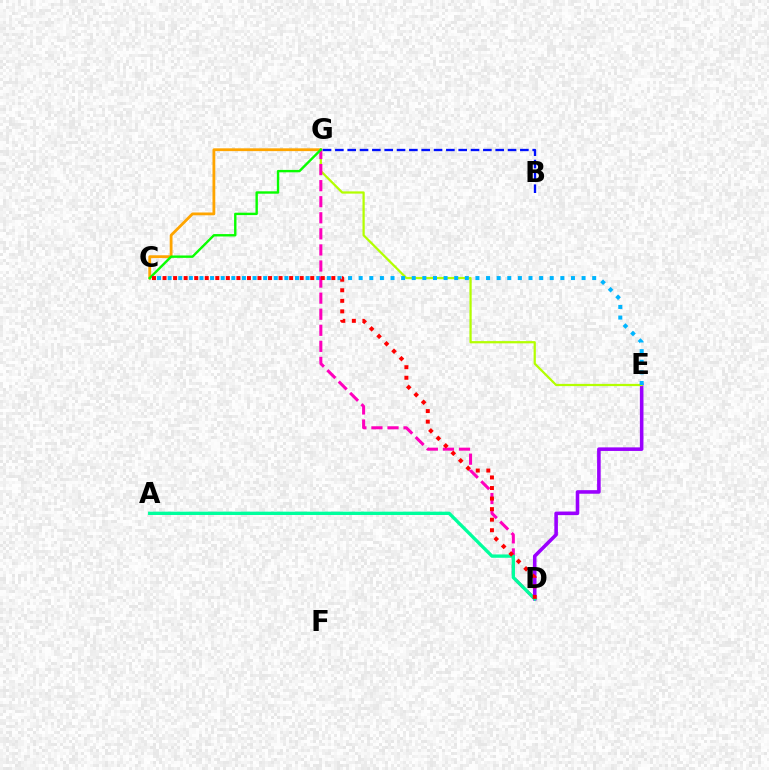{('D', 'E'): [{'color': '#9b00ff', 'line_style': 'solid', 'thickness': 2.57}], ('E', 'G'): [{'color': '#b3ff00', 'line_style': 'solid', 'thickness': 1.61}], ('C', 'E'): [{'color': '#00b5ff', 'line_style': 'dotted', 'thickness': 2.88}], ('C', 'G'): [{'color': '#ffa500', 'line_style': 'solid', 'thickness': 2.02}, {'color': '#08ff00', 'line_style': 'solid', 'thickness': 1.72}], ('D', 'G'): [{'color': '#ff00bd', 'line_style': 'dashed', 'thickness': 2.18}], ('A', 'D'): [{'color': '#00ff9d', 'line_style': 'solid', 'thickness': 2.4}], ('B', 'G'): [{'color': '#0010ff', 'line_style': 'dashed', 'thickness': 1.68}], ('C', 'D'): [{'color': '#ff0000', 'line_style': 'dotted', 'thickness': 2.87}]}